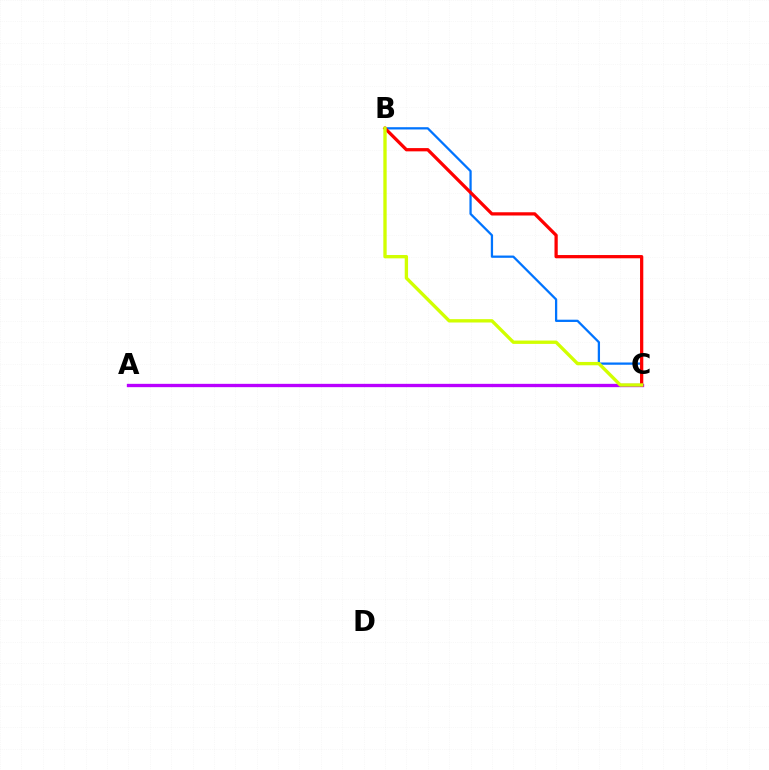{('A', 'C'): [{'color': '#00ff5c', 'line_style': 'dotted', 'thickness': 1.91}, {'color': '#b900ff', 'line_style': 'solid', 'thickness': 2.39}], ('B', 'C'): [{'color': '#0074ff', 'line_style': 'solid', 'thickness': 1.63}, {'color': '#ff0000', 'line_style': 'solid', 'thickness': 2.34}, {'color': '#d1ff00', 'line_style': 'solid', 'thickness': 2.41}]}